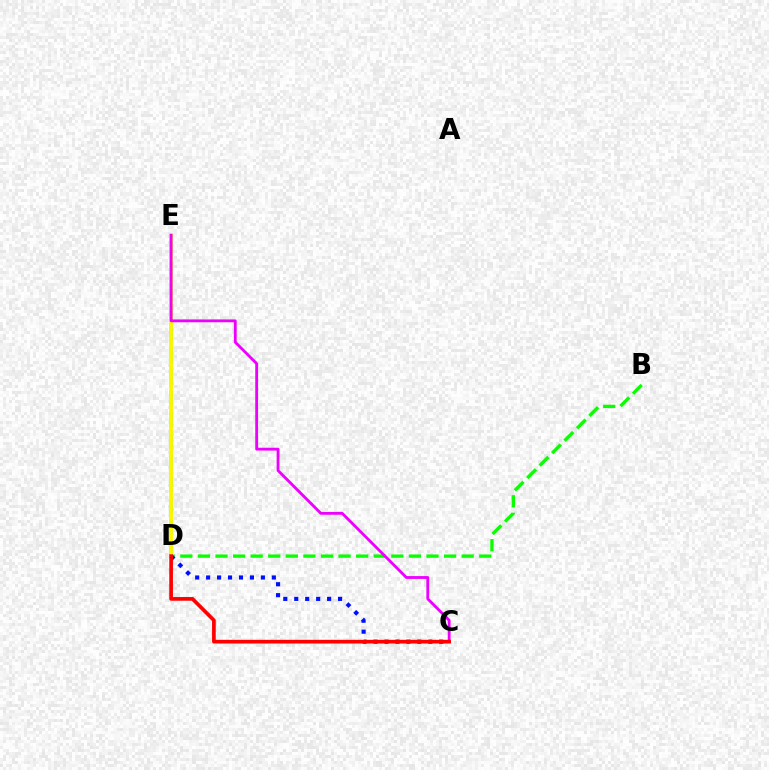{('D', 'E'): [{'color': '#00fff6', 'line_style': 'dashed', 'thickness': 2.91}, {'color': '#fcf500', 'line_style': 'solid', 'thickness': 2.78}], ('B', 'D'): [{'color': '#08ff00', 'line_style': 'dashed', 'thickness': 2.39}], ('C', 'E'): [{'color': '#ee00ff', 'line_style': 'solid', 'thickness': 2.04}], ('C', 'D'): [{'color': '#0010ff', 'line_style': 'dotted', 'thickness': 2.98}, {'color': '#ff0000', 'line_style': 'solid', 'thickness': 2.66}]}